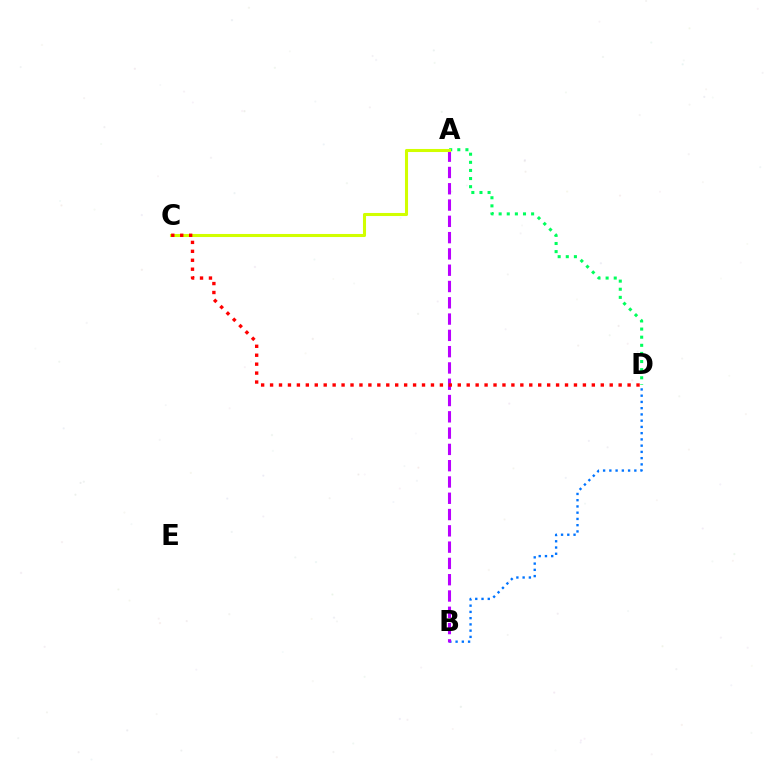{('B', 'D'): [{'color': '#0074ff', 'line_style': 'dotted', 'thickness': 1.7}], ('A', 'D'): [{'color': '#00ff5c', 'line_style': 'dotted', 'thickness': 2.2}], ('A', 'B'): [{'color': '#b900ff', 'line_style': 'dashed', 'thickness': 2.21}], ('A', 'C'): [{'color': '#d1ff00', 'line_style': 'solid', 'thickness': 2.2}], ('C', 'D'): [{'color': '#ff0000', 'line_style': 'dotted', 'thickness': 2.43}]}